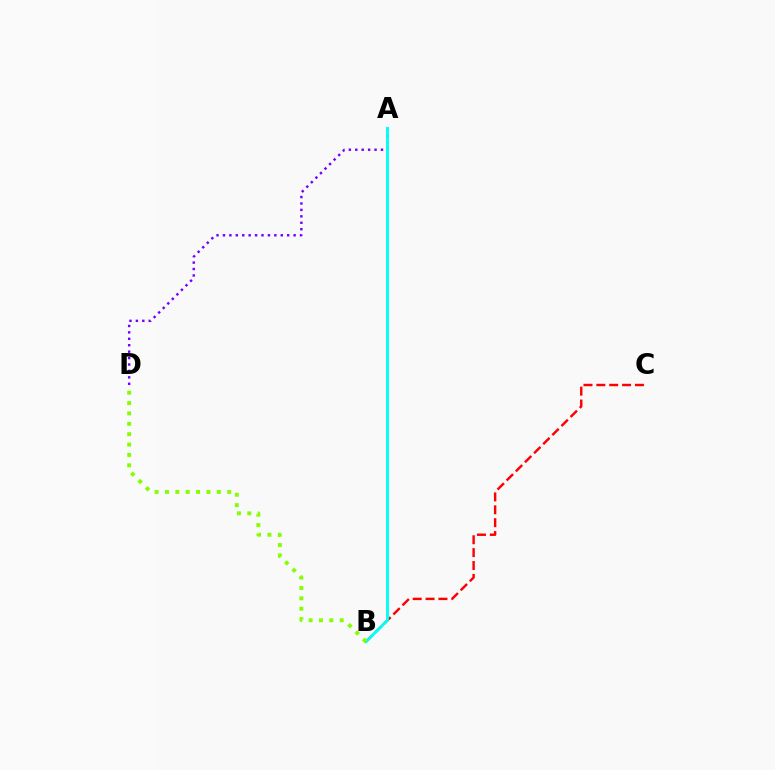{('B', 'C'): [{'color': '#ff0000', 'line_style': 'dashed', 'thickness': 1.75}], ('A', 'D'): [{'color': '#7200ff', 'line_style': 'dotted', 'thickness': 1.75}], ('A', 'B'): [{'color': '#00fff6', 'line_style': 'solid', 'thickness': 2.08}], ('B', 'D'): [{'color': '#84ff00', 'line_style': 'dotted', 'thickness': 2.82}]}